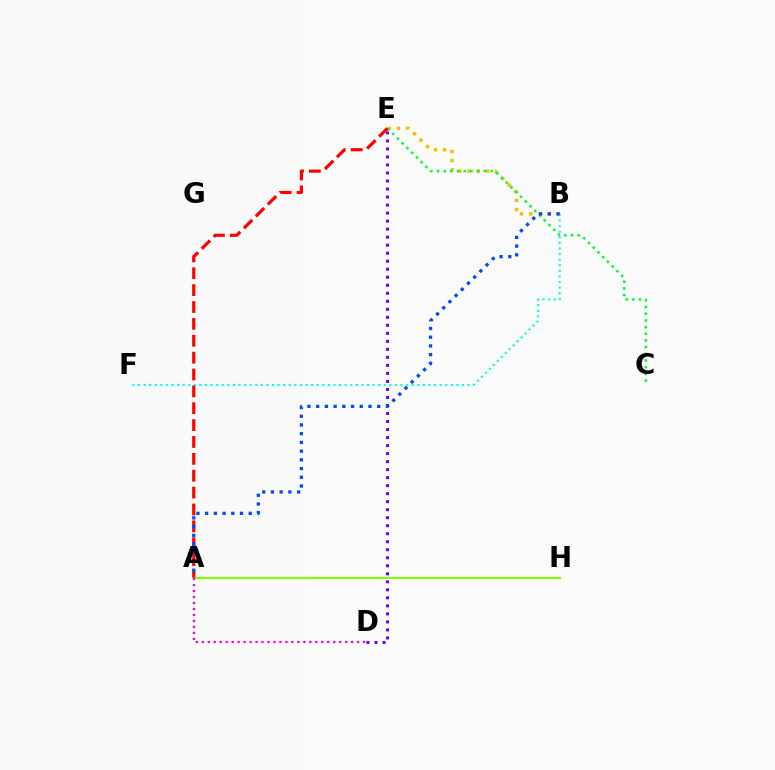{('B', 'E'): [{'color': '#ffbd00', 'line_style': 'dotted', 'thickness': 2.49}], ('B', 'F'): [{'color': '#00fff6', 'line_style': 'dotted', 'thickness': 1.52}], ('A', 'H'): [{'color': '#84ff00', 'line_style': 'solid', 'thickness': 1.54}], ('C', 'E'): [{'color': '#00ff39', 'line_style': 'dotted', 'thickness': 1.82}], ('A', 'E'): [{'color': '#ff0000', 'line_style': 'dashed', 'thickness': 2.29}], ('D', 'E'): [{'color': '#7200ff', 'line_style': 'dotted', 'thickness': 2.18}], ('A', 'B'): [{'color': '#004bff', 'line_style': 'dotted', 'thickness': 2.37}], ('A', 'D'): [{'color': '#ff00cf', 'line_style': 'dotted', 'thickness': 1.62}]}